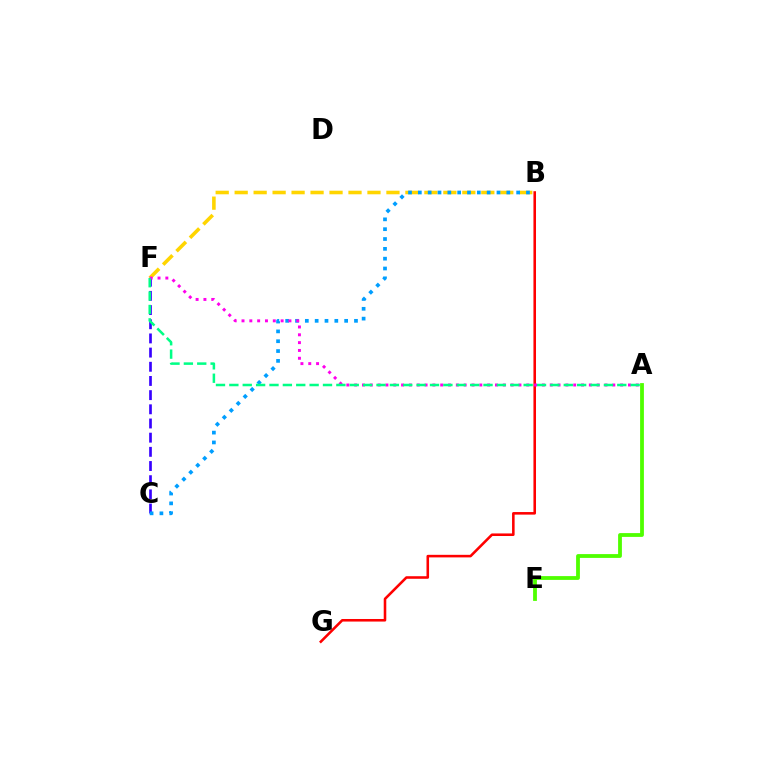{('B', 'F'): [{'color': '#ffd500', 'line_style': 'dashed', 'thickness': 2.58}], ('B', 'G'): [{'color': '#ff0000', 'line_style': 'solid', 'thickness': 1.85}], ('C', 'F'): [{'color': '#3700ff', 'line_style': 'dashed', 'thickness': 1.93}], ('B', 'C'): [{'color': '#009eff', 'line_style': 'dotted', 'thickness': 2.67}], ('A', 'F'): [{'color': '#ff00ed', 'line_style': 'dotted', 'thickness': 2.13}, {'color': '#00ff86', 'line_style': 'dashed', 'thickness': 1.82}], ('A', 'E'): [{'color': '#4fff00', 'line_style': 'solid', 'thickness': 2.74}]}